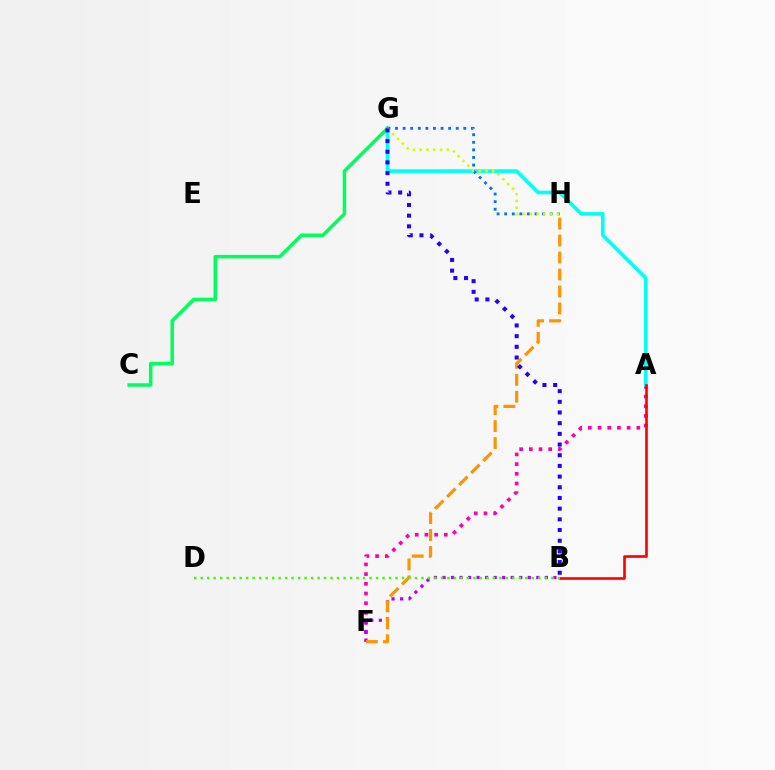{('A', 'F'): [{'color': '#ff00ac', 'line_style': 'dotted', 'thickness': 2.63}], ('A', 'G'): [{'color': '#00fff6', 'line_style': 'solid', 'thickness': 2.62}], ('A', 'B'): [{'color': '#ff0000', 'line_style': 'solid', 'thickness': 1.89}], ('C', 'G'): [{'color': '#00ff5c', 'line_style': 'solid', 'thickness': 2.52}], ('B', 'F'): [{'color': '#b900ff', 'line_style': 'dotted', 'thickness': 2.32}], ('G', 'H'): [{'color': '#0074ff', 'line_style': 'dotted', 'thickness': 2.06}, {'color': '#d1ff00', 'line_style': 'dotted', 'thickness': 1.84}], ('F', 'H'): [{'color': '#ff9400', 'line_style': 'dashed', 'thickness': 2.31}], ('B', 'D'): [{'color': '#3dff00', 'line_style': 'dotted', 'thickness': 1.76}], ('B', 'G'): [{'color': '#2500ff', 'line_style': 'dotted', 'thickness': 2.9}]}